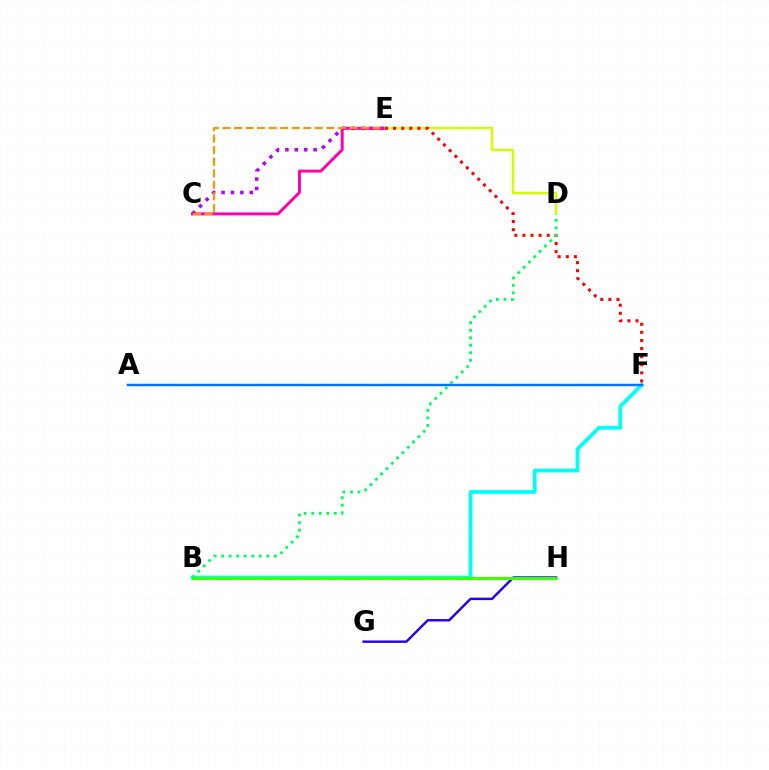{('C', 'E'): [{'color': '#b900ff', 'line_style': 'dotted', 'thickness': 2.56}, {'color': '#ff00ac', 'line_style': 'solid', 'thickness': 2.12}, {'color': '#ff9400', 'line_style': 'dashed', 'thickness': 1.57}], ('B', 'F'): [{'color': '#00fff6', 'line_style': 'solid', 'thickness': 2.69}], ('D', 'E'): [{'color': '#d1ff00', 'line_style': 'solid', 'thickness': 1.76}], ('G', 'H'): [{'color': '#2500ff', 'line_style': 'solid', 'thickness': 1.76}], ('E', 'F'): [{'color': '#ff0000', 'line_style': 'dotted', 'thickness': 2.2}], ('B', 'H'): [{'color': '#3dff00', 'line_style': 'solid', 'thickness': 2.21}], ('A', 'F'): [{'color': '#0074ff', 'line_style': 'solid', 'thickness': 1.77}], ('B', 'D'): [{'color': '#00ff5c', 'line_style': 'dotted', 'thickness': 2.04}]}